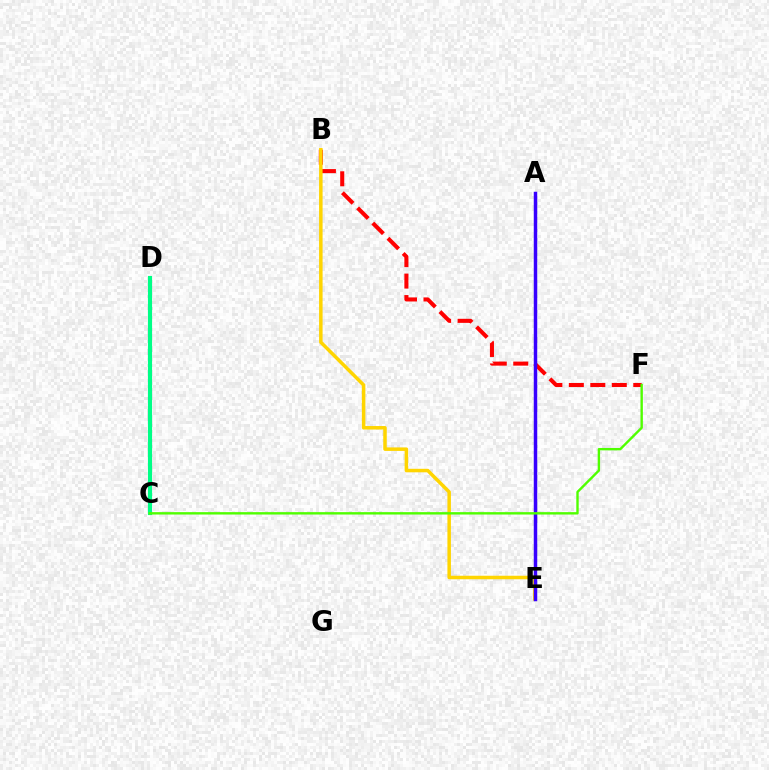{('B', 'F'): [{'color': '#ff0000', 'line_style': 'dashed', 'thickness': 2.92}], ('B', 'E'): [{'color': '#ffd500', 'line_style': 'solid', 'thickness': 2.52}], ('C', 'D'): [{'color': '#ff00ed', 'line_style': 'dashed', 'thickness': 2.92}, {'color': '#009eff', 'line_style': 'dotted', 'thickness': 1.55}, {'color': '#00ff86', 'line_style': 'solid', 'thickness': 2.96}], ('A', 'E'): [{'color': '#3700ff', 'line_style': 'solid', 'thickness': 2.5}], ('C', 'F'): [{'color': '#4fff00', 'line_style': 'solid', 'thickness': 1.72}]}